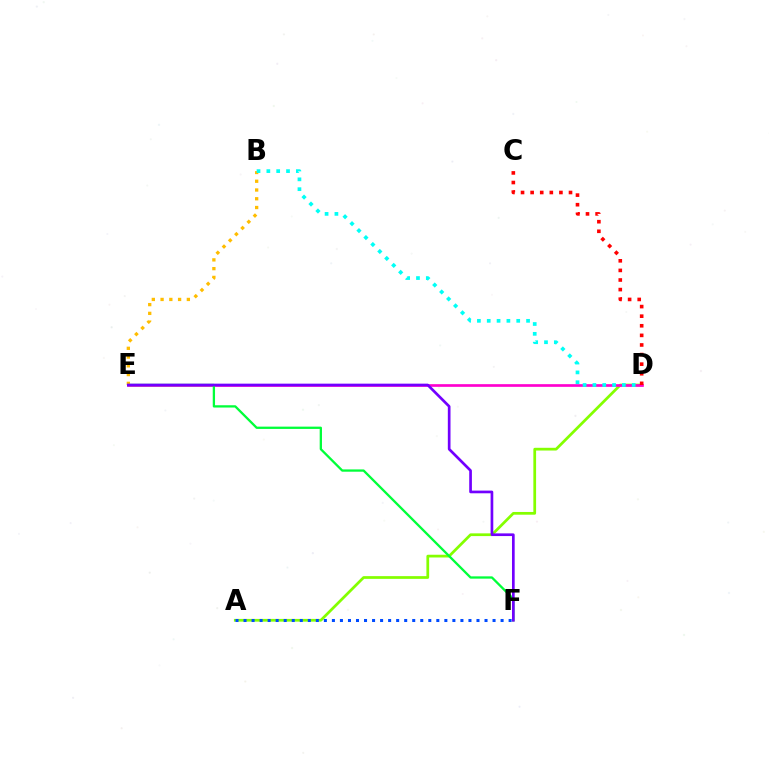{('A', 'D'): [{'color': '#84ff00', 'line_style': 'solid', 'thickness': 1.97}], ('A', 'F'): [{'color': '#004bff', 'line_style': 'dotted', 'thickness': 2.18}], ('D', 'E'): [{'color': '#ff00cf', 'line_style': 'solid', 'thickness': 1.93}], ('C', 'D'): [{'color': '#ff0000', 'line_style': 'dotted', 'thickness': 2.61}], ('E', 'F'): [{'color': '#00ff39', 'line_style': 'solid', 'thickness': 1.65}, {'color': '#7200ff', 'line_style': 'solid', 'thickness': 1.93}], ('B', 'E'): [{'color': '#ffbd00', 'line_style': 'dotted', 'thickness': 2.38}], ('B', 'D'): [{'color': '#00fff6', 'line_style': 'dotted', 'thickness': 2.67}]}